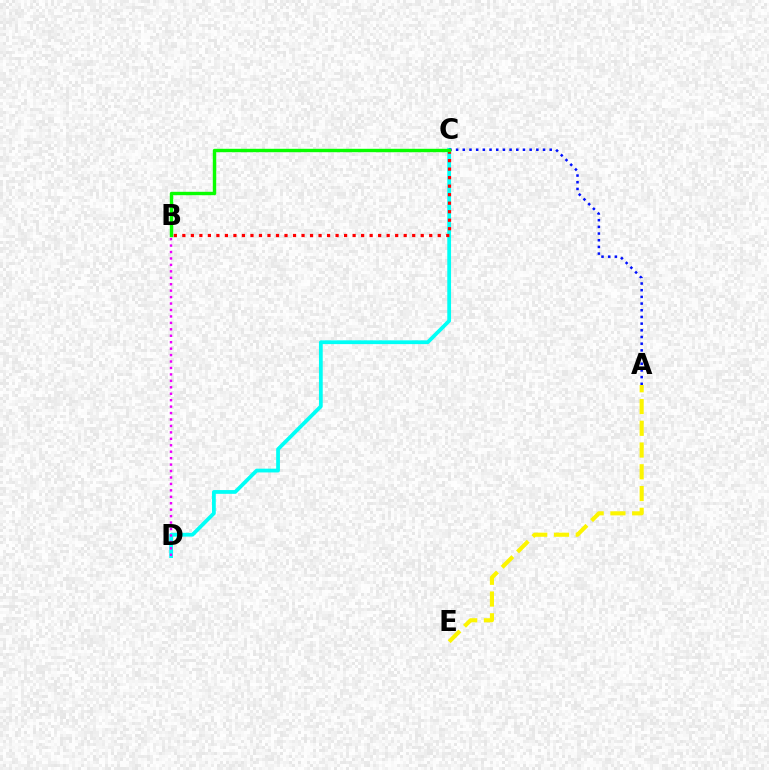{('C', 'D'): [{'color': '#00fff6', 'line_style': 'solid', 'thickness': 2.71}], ('A', 'C'): [{'color': '#0010ff', 'line_style': 'dotted', 'thickness': 1.82}], ('B', 'D'): [{'color': '#ee00ff', 'line_style': 'dotted', 'thickness': 1.75}], ('B', 'C'): [{'color': '#ff0000', 'line_style': 'dotted', 'thickness': 2.31}, {'color': '#08ff00', 'line_style': 'solid', 'thickness': 2.45}], ('A', 'E'): [{'color': '#fcf500', 'line_style': 'dashed', 'thickness': 2.96}]}